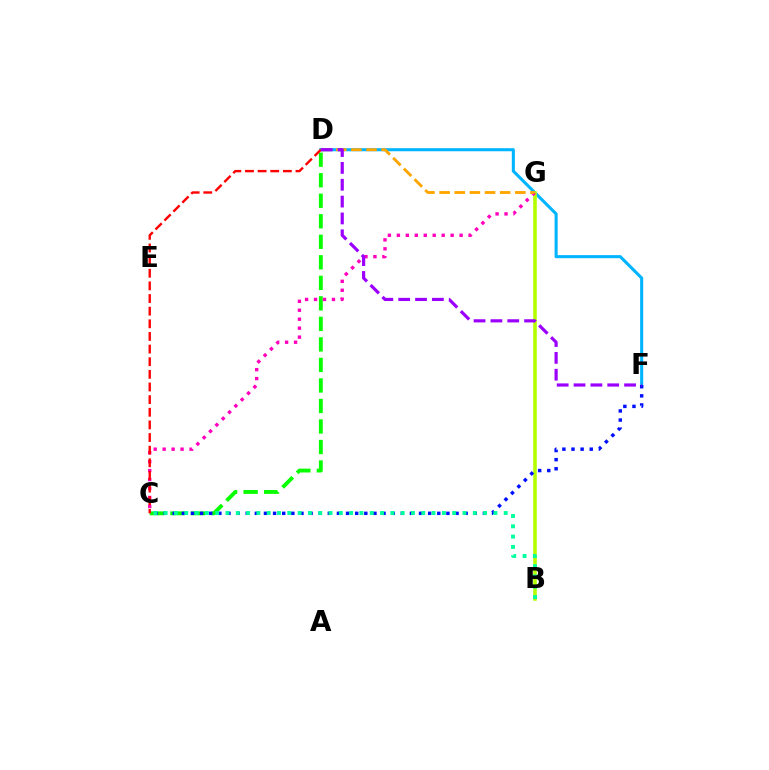{('D', 'F'): [{'color': '#00b5ff', 'line_style': 'solid', 'thickness': 2.21}, {'color': '#9b00ff', 'line_style': 'dashed', 'thickness': 2.29}], ('B', 'G'): [{'color': '#b3ff00', 'line_style': 'solid', 'thickness': 2.58}], ('C', 'D'): [{'color': '#08ff00', 'line_style': 'dashed', 'thickness': 2.79}, {'color': '#ff0000', 'line_style': 'dashed', 'thickness': 1.72}], ('C', 'G'): [{'color': '#ff00bd', 'line_style': 'dotted', 'thickness': 2.44}], ('D', 'G'): [{'color': '#ffa500', 'line_style': 'dashed', 'thickness': 2.06}], ('C', 'F'): [{'color': '#0010ff', 'line_style': 'dotted', 'thickness': 2.48}], ('B', 'C'): [{'color': '#00ff9d', 'line_style': 'dotted', 'thickness': 2.8}]}